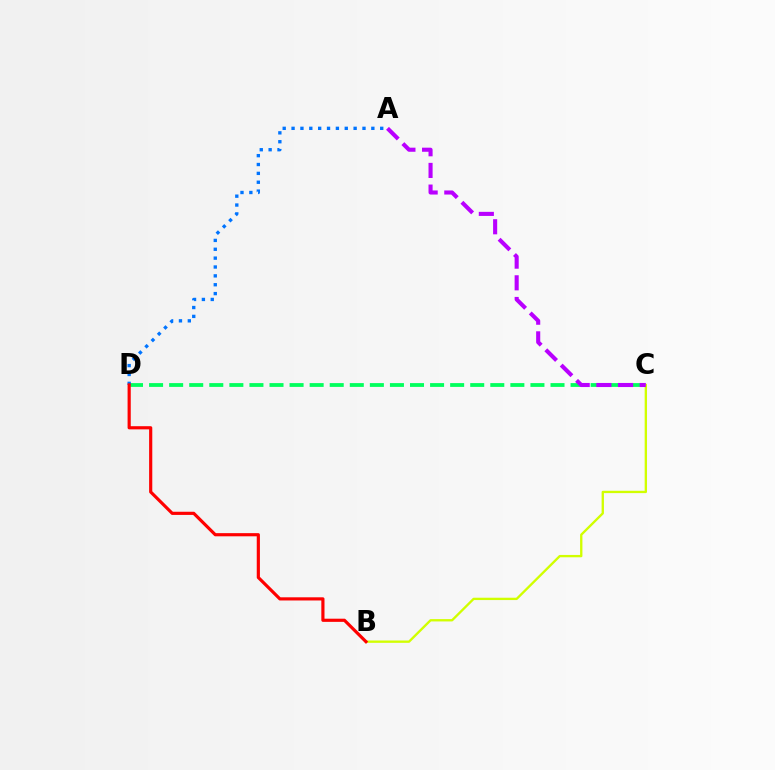{('B', 'C'): [{'color': '#d1ff00', 'line_style': 'solid', 'thickness': 1.68}], ('C', 'D'): [{'color': '#00ff5c', 'line_style': 'dashed', 'thickness': 2.73}], ('A', 'D'): [{'color': '#0074ff', 'line_style': 'dotted', 'thickness': 2.41}], ('A', 'C'): [{'color': '#b900ff', 'line_style': 'dashed', 'thickness': 2.94}], ('B', 'D'): [{'color': '#ff0000', 'line_style': 'solid', 'thickness': 2.28}]}